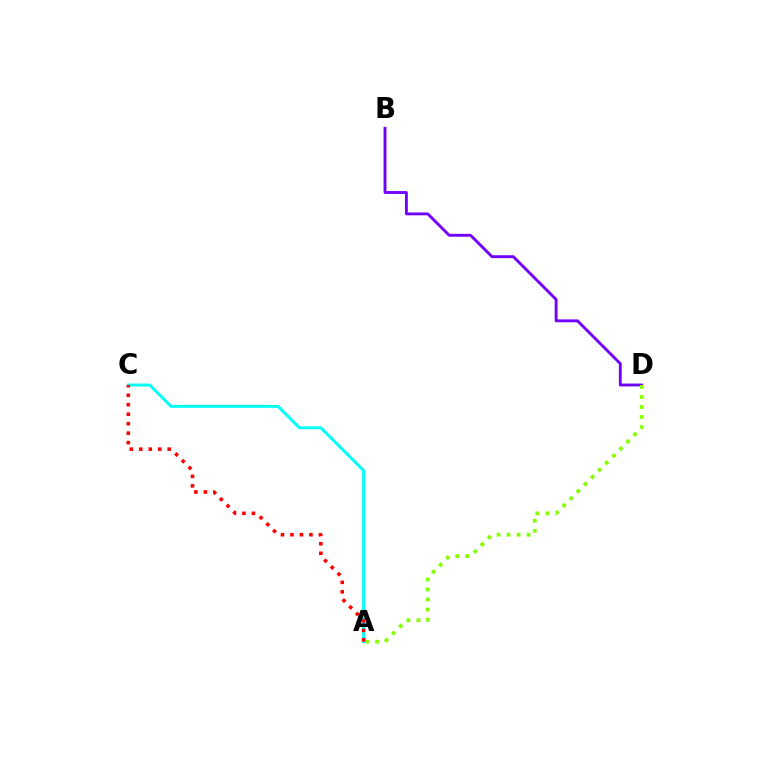{('B', 'D'): [{'color': '#7200ff', 'line_style': 'solid', 'thickness': 2.07}], ('A', 'C'): [{'color': '#00fff6', 'line_style': 'solid', 'thickness': 2.11}, {'color': '#ff0000', 'line_style': 'dotted', 'thickness': 2.58}], ('A', 'D'): [{'color': '#84ff00', 'line_style': 'dotted', 'thickness': 2.73}]}